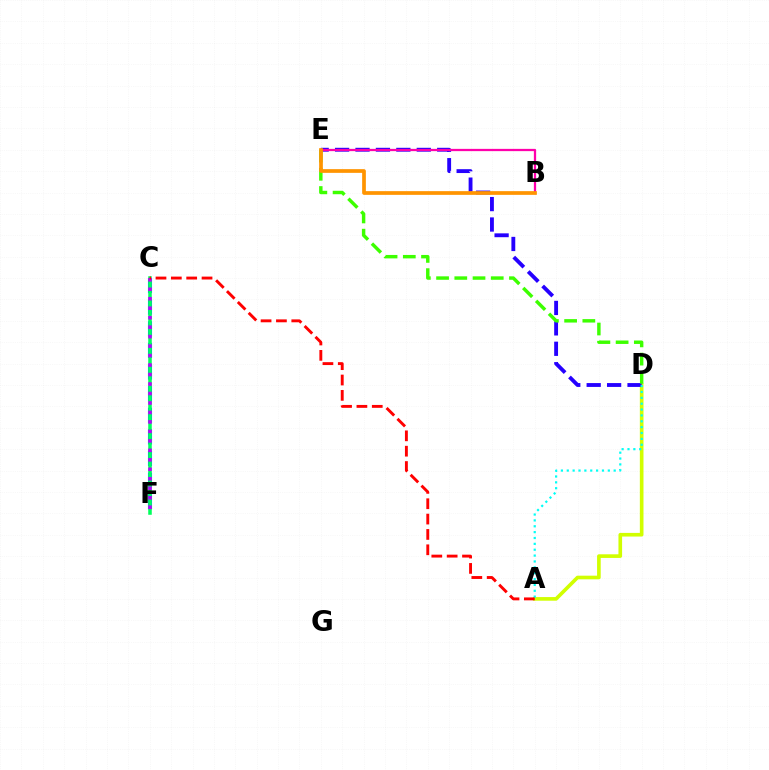{('A', 'D'): [{'color': '#d1ff00', 'line_style': 'solid', 'thickness': 2.62}, {'color': '#00fff6', 'line_style': 'dotted', 'thickness': 1.59}], ('C', 'F'): [{'color': '#0074ff', 'line_style': 'dashed', 'thickness': 2.94}, {'color': '#00ff5c', 'line_style': 'solid', 'thickness': 2.55}, {'color': '#b900ff', 'line_style': 'dotted', 'thickness': 2.57}], ('D', 'E'): [{'color': '#2500ff', 'line_style': 'dashed', 'thickness': 2.77}, {'color': '#3dff00', 'line_style': 'dashed', 'thickness': 2.48}], ('B', 'E'): [{'color': '#ff00ac', 'line_style': 'solid', 'thickness': 1.63}, {'color': '#ff9400', 'line_style': 'solid', 'thickness': 2.67}], ('A', 'C'): [{'color': '#ff0000', 'line_style': 'dashed', 'thickness': 2.09}]}